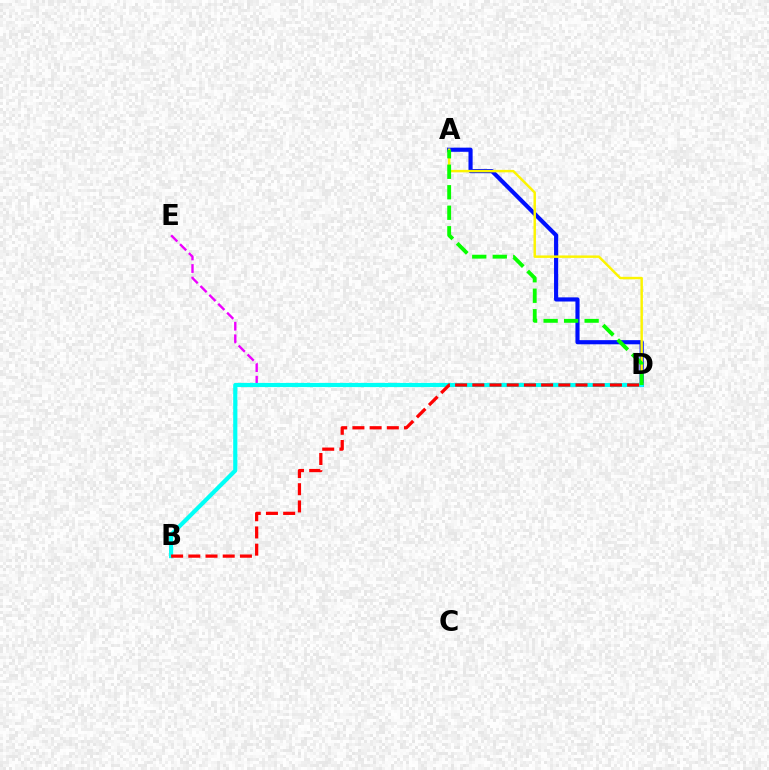{('A', 'D'): [{'color': '#0010ff', 'line_style': 'solid', 'thickness': 2.98}, {'color': '#fcf500', 'line_style': 'solid', 'thickness': 1.77}, {'color': '#08ff00', 'line_style': 'dashed', 'thickness': 2.78}], ('D', 'E'): [{'color': '#ee00ff', 'line_style': 'dashed', 'thickness': 1.71}], ('B', 'D'): [{'color': '#00fff6', 'line_style': 'solid', 'thickness': 2.99}, {'color': '#ff0000', 'line_style': 'dashed', 'thickness': 2.34}]}